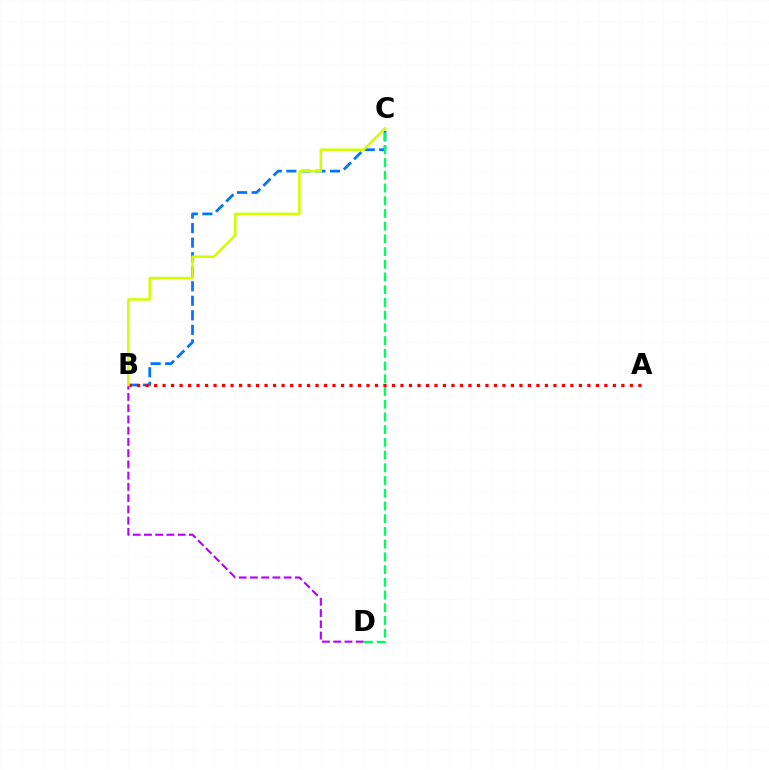{('B', 'C'): [{'color': '#0074ff', 'line_style': 'dashed', 'thickness': 1.97}, {'color': '#d1ff00', 'line_style': 'solid', 'thickness': 1.83}], ('A', 'B'): [{'color': '#ff0000', 'line_style': 'dotted', 'thickness': 2.31}], ('C', 'D'): [{'color': '#00ff5c', 'line_style': 'dashed', 'thickness': 1.73}], ('B', 'D'): [{'color': '#b900ff', 'line_style': 'dashed', 'thickness': 1.53}]}